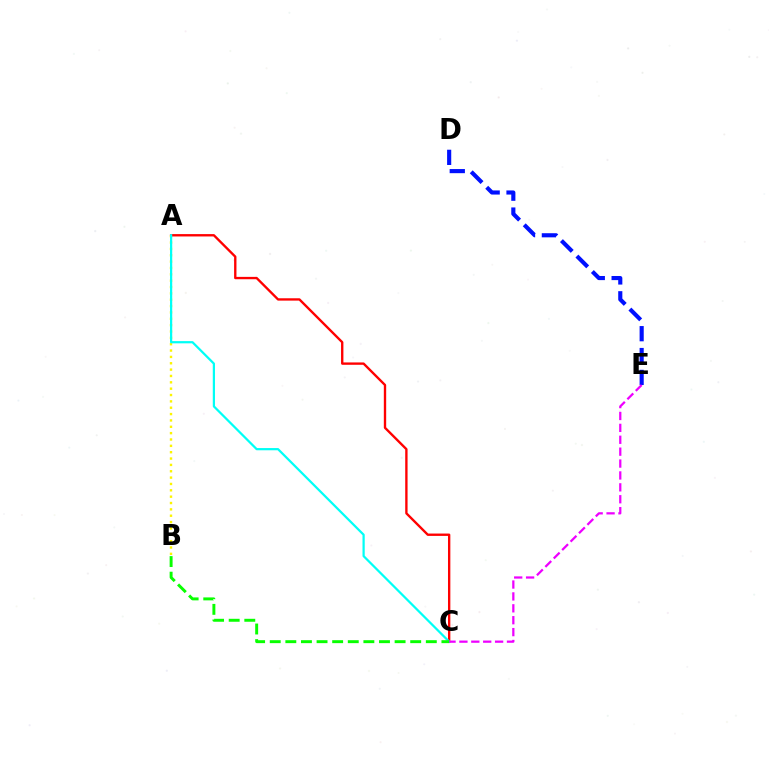{('A', 'B'): [{'color': '#fcf500', 'line_style': 'dotted', 'thickness': 1.73}], ('D', 'E'): [{'color': '#0010ff', 'line_style': 'dashed', 'thickness': 2.97}], ('A', 'C'): [{'color': '#ff0000', 'line_style': 'solid', 'thickness': 1.7}, {'color': '#00fff6', 'line_style': 'solid', 'thickness': 1.6}], ('C', 'E'): [{'color': '#ee00ff', 'line_style': 'dashed', 'thickness': 1.62}], ('B', 'C'): [{'color': '#08ff00', 'line_style': 'dashed', 'thickness': 2.12}]}